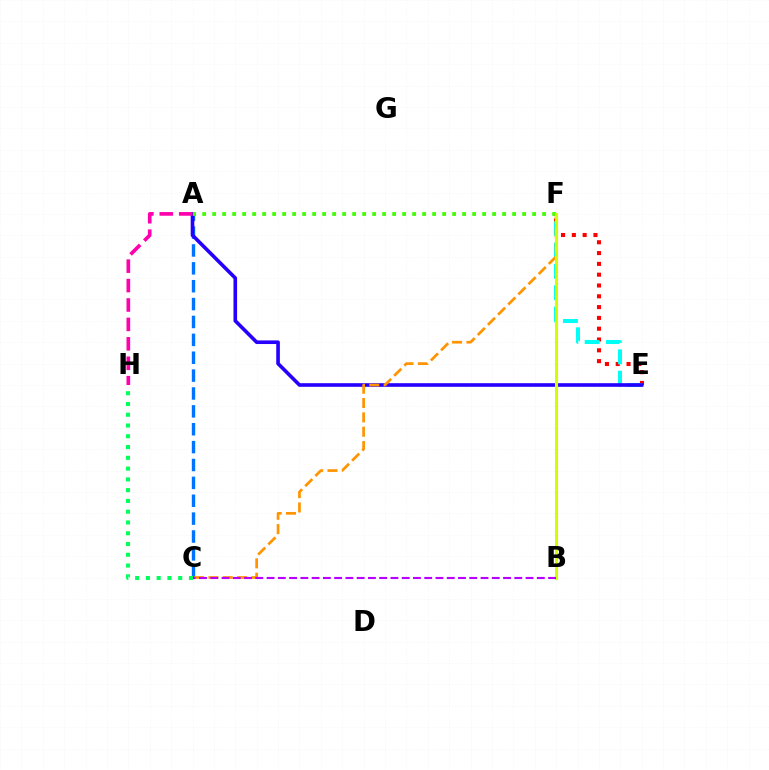{('E', 'F'): [{'color': '#ff0000', 'line_style': 'dotted', 'thickness': 2.94}, {'color': '#00fff6', 'line_style': 'dashed', 'thickness': 2.9}], ('A', 'C'): [{'color': '#0074ff', 'line_style': 'dashed', 'thickness': 2.43}], ('A', 'E'): [{'color': '#2500ff', 'line_style': 'solid', 'thickness': 2.61}], ('C', 'H'): [{'color': '#00ff5c', 'line_style': 'dotted', 'thickness': 2.93}], ('C', 'F'): [{'color': '#ff9400', 'line_style': 'dashed', 'thickness': 1.95}], ('A', 'H'): [{'color': '#ff00ac', 'line_style': 'dashed', 'thickness': 2.64}], ('A', 'F'): [{'color': '#3dff00', 'line_style': 'dotted', 'thickness': 2.72}], ('B', 'F'): [{'color': '#d1ff00', 'line_style': 'solid', 'thickness': 2.21}], ('B', 'C'): [{'color': '#b900ff', 'line_style': 'dashed', 'thickness': 1.53}]}